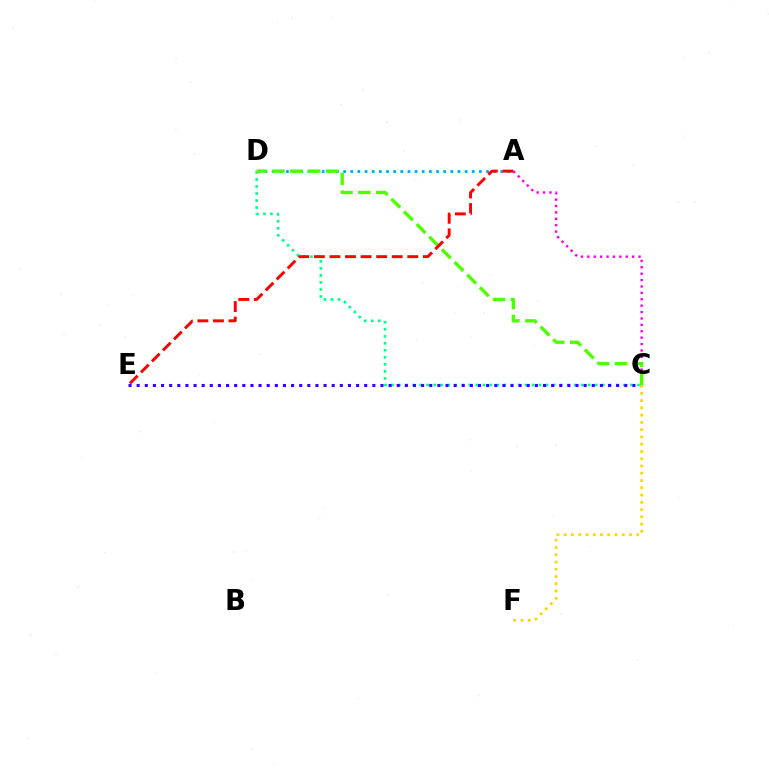{('C', 'D'): [{'color': '#00ff86', 'line_style': 'dotted', 'thickness': 1.91}, {'color': '#4fff00', 'line_style': 'dashed', 'thickness': 2.43}], ('A', 'C'): [{'color': '#ff00ed', 'line_style': 'dotted', 'thickness': 1.74}], ('A', 'D'): [{'color': '#009eff', 'line_style': 'dotted', 'thickness': 1.94}], ('C', 'E'): [{'color': '#3700ff', 'line_style': 'dotted', 'thickness': 2.21}], ('C', 'F'): [{'color': '#ffd500', 'line_style': 'dotted', 'thickness': 1.97}], ('A', 'E'): [{'color': '#ff0000', 'line_style': 'dashed', 'thickness': 2.11}]}